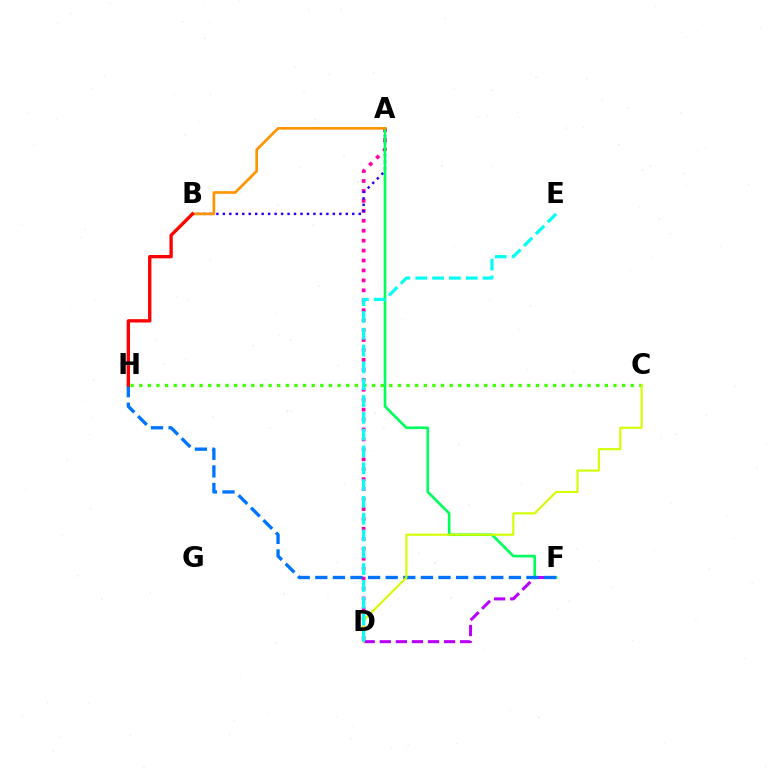{('A', 'D'): [{'color': '#ff00ac', 'line_style': 'dotted', 'thickness': 2.7}], ('A', 'B'): [{'color': '#2500ff', 'line_style': 'dotted', 'thickness': 1.76}, {'color': '#ff9400', 'line_style': 'solid', 'thickness': 1.93}], ('A', 'F'): [{'color': '#00ff5c', 'line_style': 'solid', 'thickness': 1.9}], ('D', 'F'): [{'color': '#b900ff', 'line_style': 'dashed', 'thickness': 2.18}], ('C', 'H'): [{'color': '#3dff00', 'line_style': 'dotted', 'thickness': 2.34}], ('F', 'H'): [{'color': '#0074ff', 'line_style': 'dashed', 'thickness': 2.39}], ('C', 'D'): [{'color': '#d1ff00', 'line_style': 'solid', 'thickness': 1.52}], ('D', 'E'): [{'color': '#00fff6', 'line_style': 'dashed', 'thickness': 2.28}], ('B', 'H'): [{'color': '#ff0000', 'line_style': 'solid', 'thickness': 2.4}]}